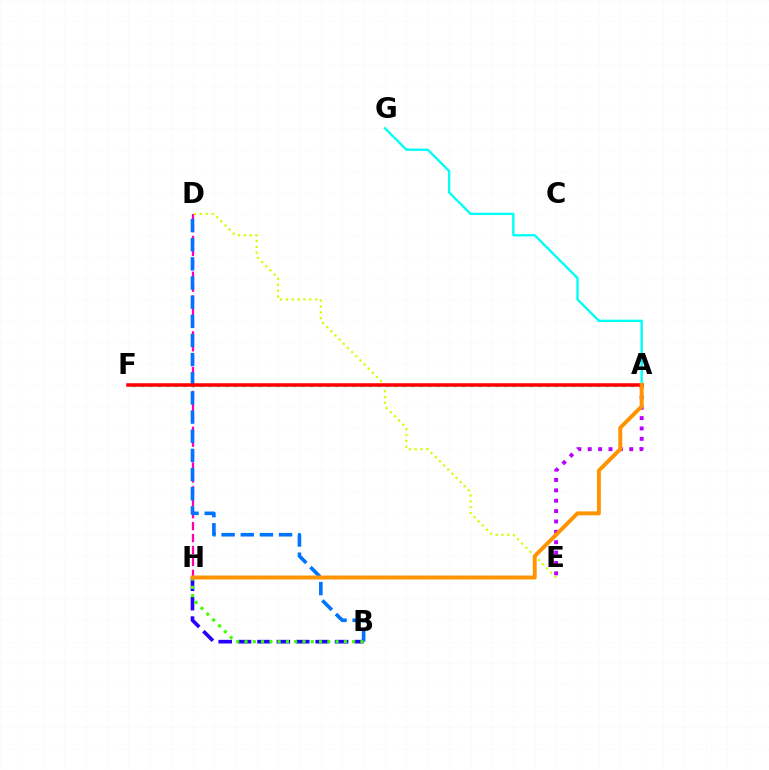{('A', 'E'): [{'color': '#b900ff', 'line_style': 'dotted', 'thickness': 2.82}], ('D', 'H'): [{'color': '#ff00ac', 'line_style': 'dashed', 'thickness': 1.62}], ('D', 'E'): [{'color': '#d1ff00', 'line_style': 'dotted', 'thickness': 1.59}], ('A', 'F'): [{'color': '#00ff5c', 'line_style': 'dotted', 'thickness': 2.3}, {'color': '#ff0000', 'line_style': 'solid', 'thickness': 2.53}], ('B', 'D'): [{'color': '#0074ff', 'line_style': 'dashed', 'thickness': 2.6}], ('B', 'H'): [{'color': '#2500ff', 'line_style': 'dashed', 'thickness': 2.63}, {'color': '#3dff00', 'line_style': 'dotted', 'thickness': 2.25}], ('A', 'G'): [{'color': '#00fff6', 'line_style': 'solid', 'thickness': 1.71}], ('A', 'H'): [{'color': '#ff9400', 'line_style': 'solid', 'thickness': 2.84}]}